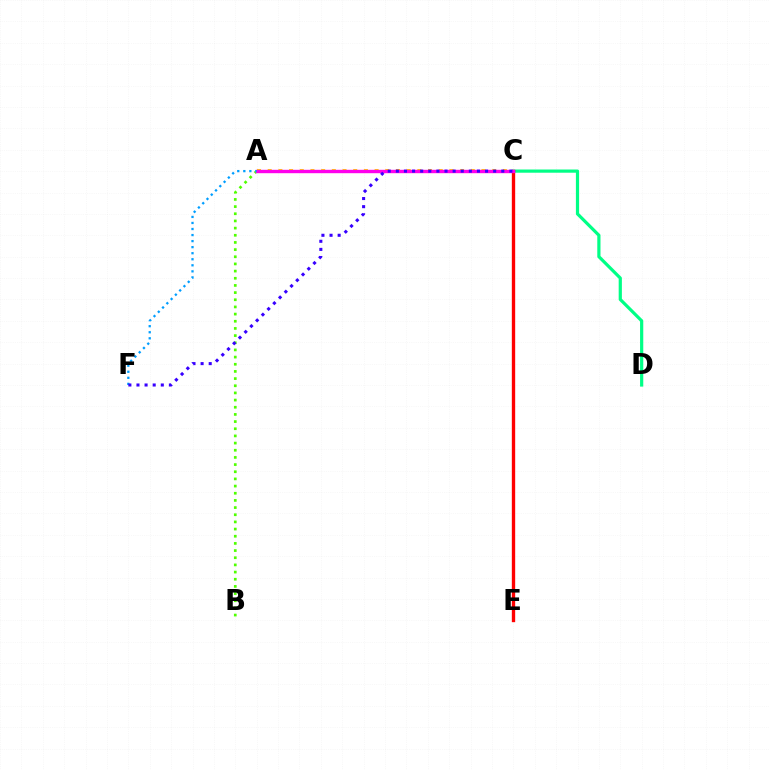{('A', 'C'): [{'color': '#ffd500', 'line_style': 'dotted', 'thickness': 2.9}, {'color': '#ff00ed', 'line_style': 'solid', 'thickness': 2.44}], ('C', 'D'): [{'color': '#00ff86', 'line_style': 'solid', 'thickness': 2.3}], ('C', 'E'): [{'color': '#ff0000', 'line_style': 'solid', 'thickness': 2.42}], ('A', 'B'): [{'color': '#4fff00', 'line_style': 'dotted', 'thickness': 1.95}], ('A', 'F'): [{'color': '#009eff', 'line_style': 'dotted', 'thickness': 1.64}], ('C', 'F'): [{'color': '#3700ff', 'line_style': 'dotted', 'thickness': 2.2}]}